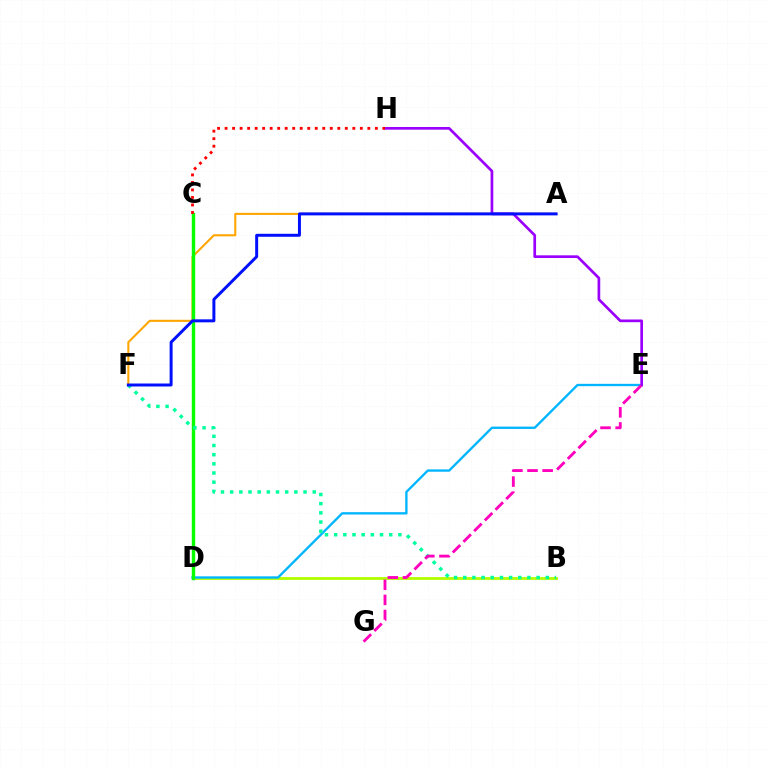{('B', 'D'): [{'color': '#b3ff00', 'line_style': 'solid', 'thickness': 2.05}], ('D', 'E'): [{'color': '#00b5ff', 'line_style': 'solid', 'thickness': 1.68}], ('A', 'F'): [{'color': '#ffa500', 'line_style': 'solid', 'thickness': 1.5}, {'color': '#0010ff', 'line_style': 'solid', 'thickness': 2.15}], ('C', 'D'): [{'color': '#08ff00', 'line_style': 'solid', 'thickness': 2.45}], ('E', 'H'): [{'color': '#9b00ff', 'line_style': 'solid', 'thickness': 1.94}], ('B', 'F'): [{'color': '#00ff9d', 'line_style': 'dotted', 'thickness': 2.49}], ('E', 'G'): [{'color': '#ff00bd', 'line_style': 'dashed', 'thickness': 2.05}], ('C', 'H'): [{'color': '#ff0000', 'line_style': 'dotted', 'thickness': 2.04}]}